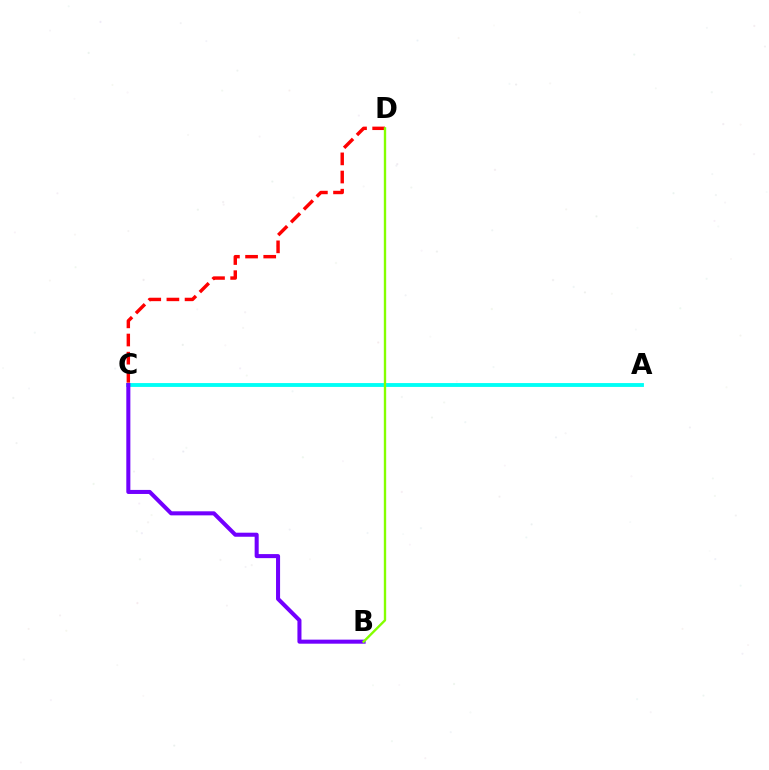{('C', 'D'): [{'color': '#ff0000', 'line_style': 'dashed', 'thickness': 2.47}], ('A', 'C'): [{'color': '#00fff6', 'line_style': 'solid', 'thickness': 2.77}], ('B', 'C'): [{'color': '#7200ff', 'line_style': 'solid', 'thickness': 2.91}], ('B', 'D'): [{'color': '#84ff00', 'line_style': 'solid', 'thickness': 1.7}]}